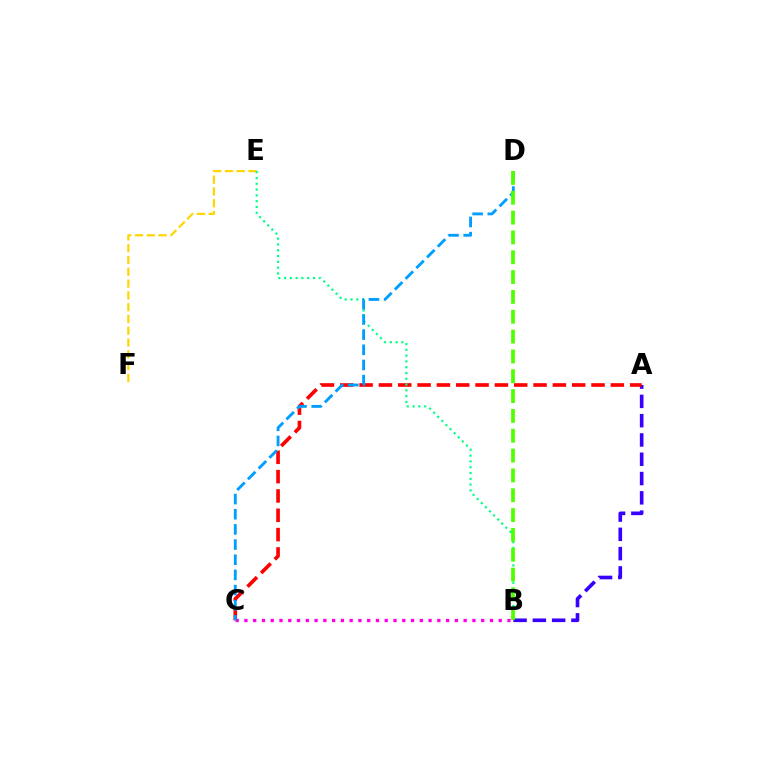{('A', 'B'): [{'color': '#3700ff', 'line_style': 'dashed', 'thickness': 2.62}], ('E', 'F'): [{'color': '#ffd500', 'line_style': 'dashed', 'thickness': 1.6}], ('B', 'C'): [{'color': '#ff00ed', 'line_style': 'dotted', 'thickness': 2.38}], ('A', 'C'): [{'color': '#ff0000', 'line_style': 'dashed', 'thickness': 2.63}], ('B', 'E'): [{'color': '#00ff86', 'line_style': 'dotted', 'thickness': 1.57}], ('C', 'D'): [{'color': '#009eff', 'line_style': 'dashed', 'thickness': 2.06}], ('B', 'D'): [{'color': '#4fff00', 'line_style': 'dashed', 'thickness': 2.69}]}